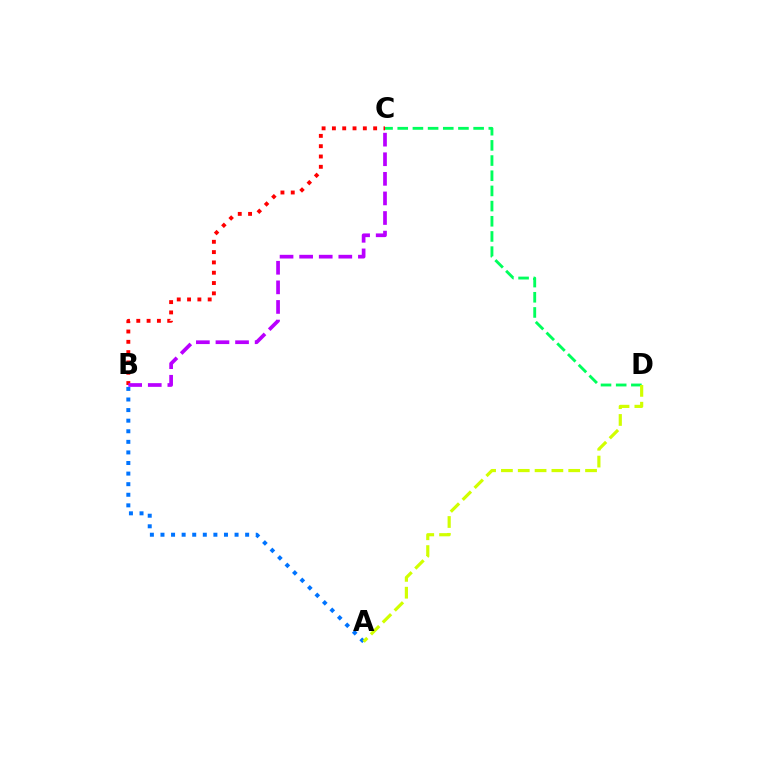{('B', 'C'): [{'color': '#ff0000', 'line_style': 'dotted', 'thickness': 2.8}, {'color': '#b900ff', 'line_style': 'dashed', 'thickness': 2.66}], ('A', 'B'): [{'color': '#0074ff', 'line_style': 'dotted', 'thickness': 2.88}], ('C', 'D'): [{'color': '#00ff5c', 'line_style': 'dashed', 'thickness': 2.06}], ('A', 'D'): [{'color': '#d1ff00', 'line_style': 'dashed', 'thickness': 2.29}]}